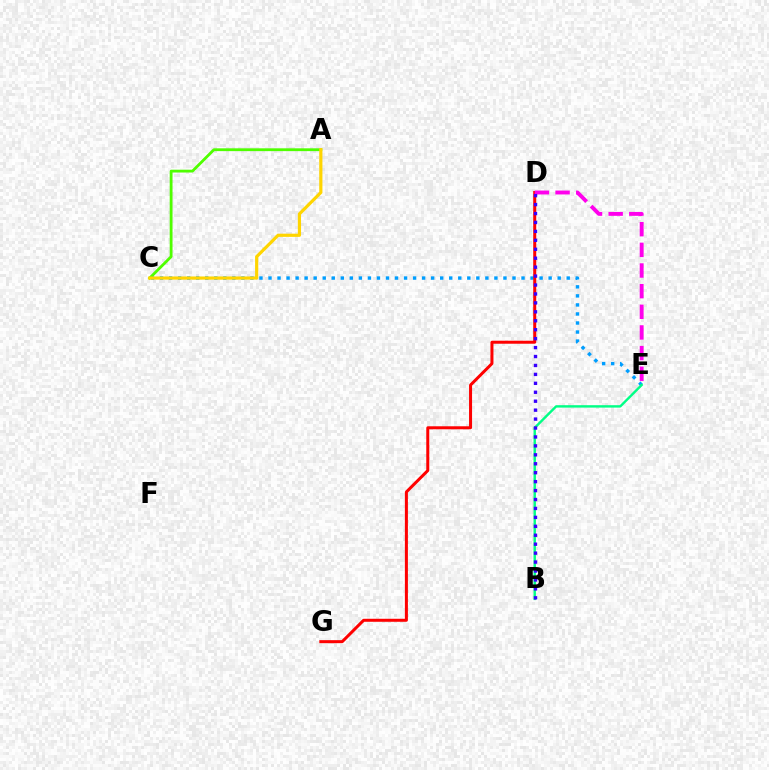{('C', 'E'): [{'color': '#009eff', 'line_style': 'dotted', 'thickness': 2.46}], ('D', 'G'): [{'color': '#ff0000', 'line_style': 'solid', 'thickness': 2.17}], ('D', 'E'): [{'color': '#ff00ed', 'line_style': 'dashed', 'thickness': 2.81}], ('B', 'E'): [{'color': '#00ff86', 'line_style': 'solid', 'thickness': 1.74}], ('A', 'C'): [{'color': '#4fff00', 'line_style': 'solid', 'thickness': 2.03}, {'color': '#ffd500', 'line_style': 'solid', 'thickness': 2.29}], ('B', 'D'): [{'color': '#3700ff', 'line_style': 'dotted', 'thickness': 2.43}]}